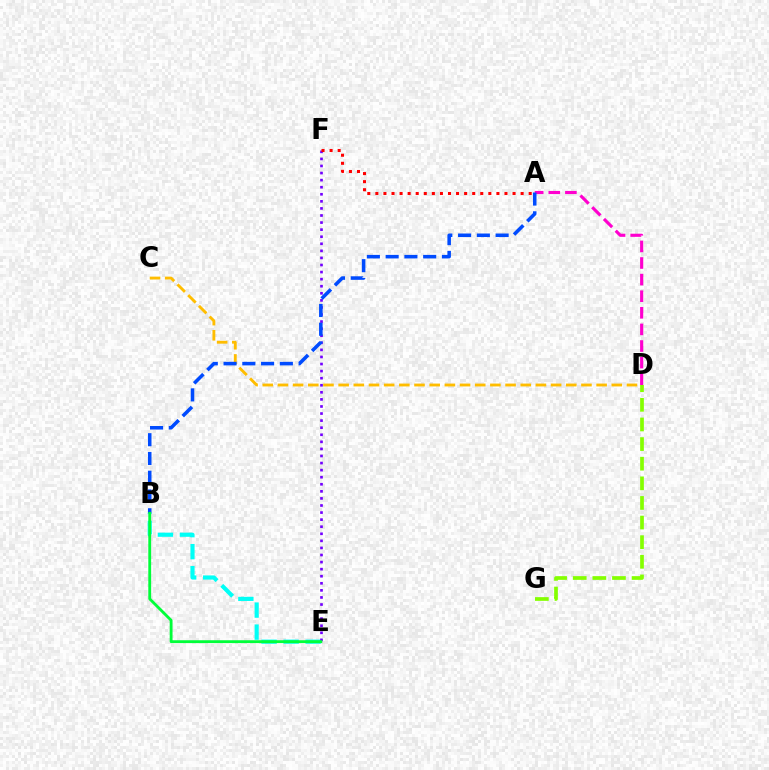{('B', 'E'): [{'color': '#00fff6', 'line_style': 'dashed', 'thickness': 2.99}, {'color': '#00ff39', 'line_style': 'solid', 'thickness': 2.05}], ('D', 'G'): [{'color': '#84ff00', 'line_style': 'dashed', 'thickness': 2.67}], ('A', 'D'): [{'color': '#ff00cf', 'line_style': 'dashed', 'thickness': 2.26}], ('E', 'F'): [{'color': '#7200ff', 'line_style': 'dotted', 'thickness': 1.92}], ('C', 'D'): [{'color': '#ffbd00', 'line_style': 'dashed', 'thickness': 2.06}], ('A', 'B'): [{'color': '#004bff', 'line_style': 'dashed', 'thickness': 2.55}], ('A', 'F'): [{'color': '#ff0000', 'line_style': 'dotted', 'thickness': 2.19}]}